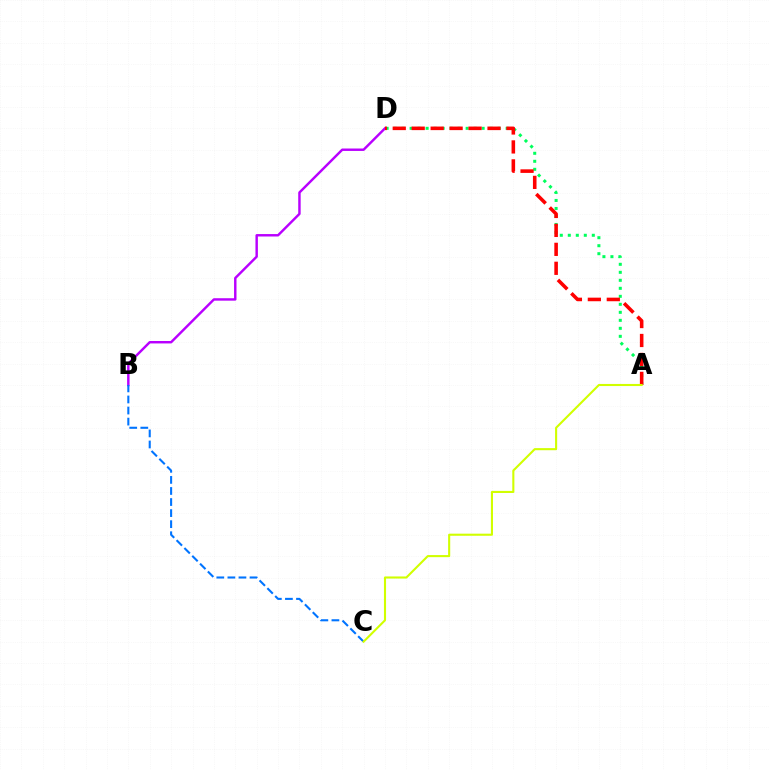{('A', 'D'): [{'color': '#00ff5c', 'line_style': 'dotted', 'thickness': 2.17}, {'color': '#ff0000', 'line_style': 'dashed', 'thickness': 2.57}], ('B', 'D'): [{'color': '#b900ff', 'line_style': 'solid', 'thickness': 1.76}], ('B', 'C'): [{'color': '#0074ff', 'line_style': 'dashed', 'thickness': 1.5}], ('A', 'C'): [{'color': '#d1ff00', 'line_style': 'solid', 'thickness': 1.51}]}